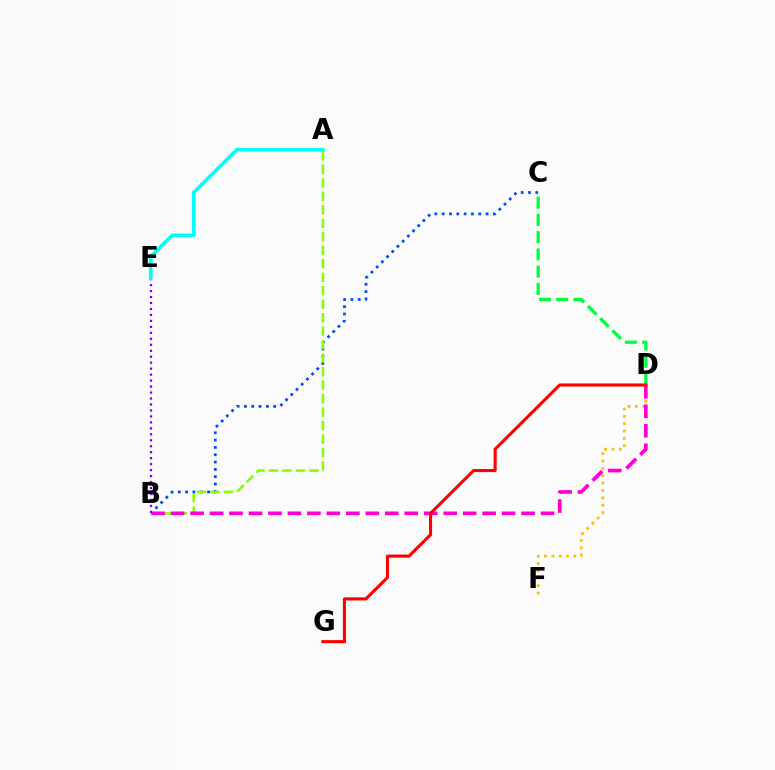{('B', 'C'): [{'color': '#004bff', 'line_style': 'dotted', 'thickness': 1.99}], ('C', 'D'): [{'color': '#00ff39', 'line_style': 'dashed', 'thickness': 2.34}], ('D', 'F'): [{'color': '#ffbd00', 'line_style': 'dotted', 'thickness': 2.0}], ('A', 'B'): [{'color': '#84ff00', 'line_style': 'dashed', 'thickness': 1.83}], ('B', 'D'): [{'color': '#ff00cf', 'line_style': 'dashed', 'thickness': 2.64}], ('B', 'E'): [{'color': '#7200ff', 'line_style': 'dotted', 'thickness': 1.62}], ('D', 'G'): [{'color': '#ff0000', 'line_style': 'solid', 'thickness': 2.23}], ('A', 'E'): [{'color': '#00fff6', 'line_style': 'solid', 'thickness': 2.6}]}